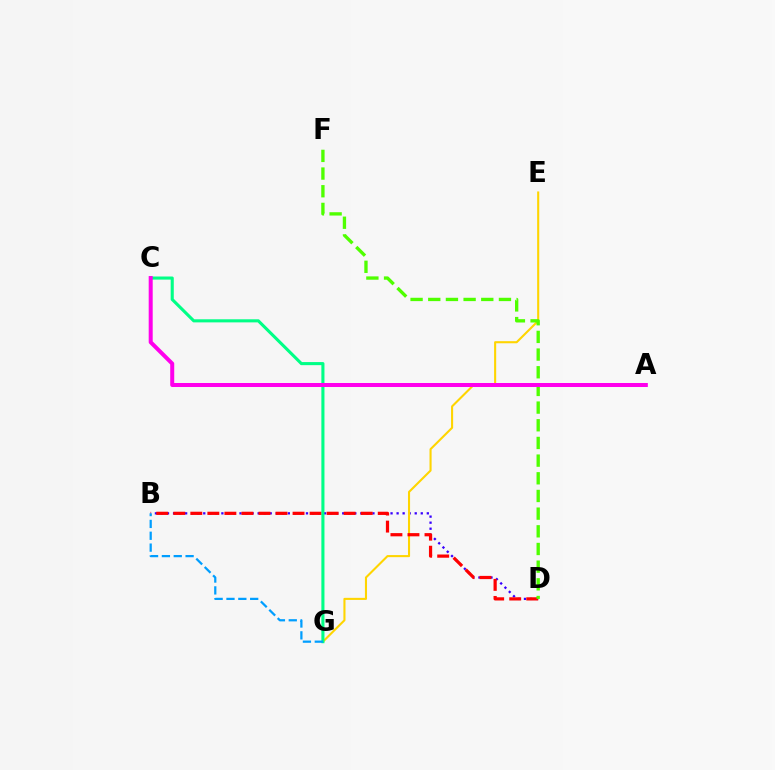{('B', 'D'): [{'color': '#3700ff', 'line_style': 'dotted', 'thickness': 1.64}, {'color': '#ff0000', 'line_style': 'dashed', 'thickness': 2.31}], ('E', 'G'): [{'color': '#ffd500', 'line_style': 'solid', 'thickness': 1.51}], ('C', 'G'): [{'color': '#00ff86', 'line_style': 'solid', 'thickness': 2.23}], ('B', 'G'): [{'color': '#009eff', 'line_style': 'dashed', 'thickness': 1.61}], ('D', 'F'): [{'color': '#4fff00', 'line_style': 'dashed', 'thickness': 2.4}], ('A', 'C'): [{'color': '#ff00ed', 'line_style': 'solid', 'thickness': 2.88}]}